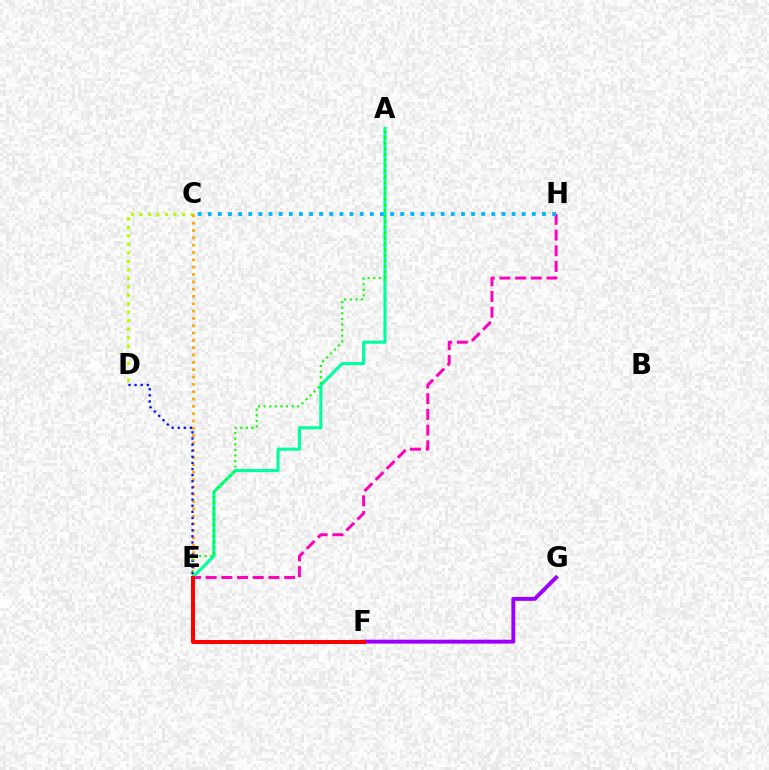{('C', 'D'): [{'color': '#b3ff00', 'line_style': 'dotted', 'thickness': 2.3}], ('C', 'E'): [{'color': '#ffa500', 'line_style': 'dotted', 'thickness': 1.99}], ('E', 'H'): [{'color': '#ff00bd', 'line_style': 'dashed', 'thickness': 2.13}], ('D', 'E'): [{'color': '#0010ff', 'line_style': 'dotted', 'thickness': 1.66}], ('A', 'E'): [{'color': '#00ff9d', 'line_style': 'solid', 'thickness': 2.23}, {'color': '#08ff00', 'line_style': 'dotted', 'thickness': 1.52}], ('F', 'G'): [{'color': '#9b00ff', 'line_style': 'solid', 'thickness': 2.81}], ('C', 'H'): [{'color': '#00b5ff', 'line_style': 'dotted', 'thickness': 2.75}], ('E', 'F'): [{'color': '#ff0000', 'line_style': 'solid', 'thickness': 2.87}]}